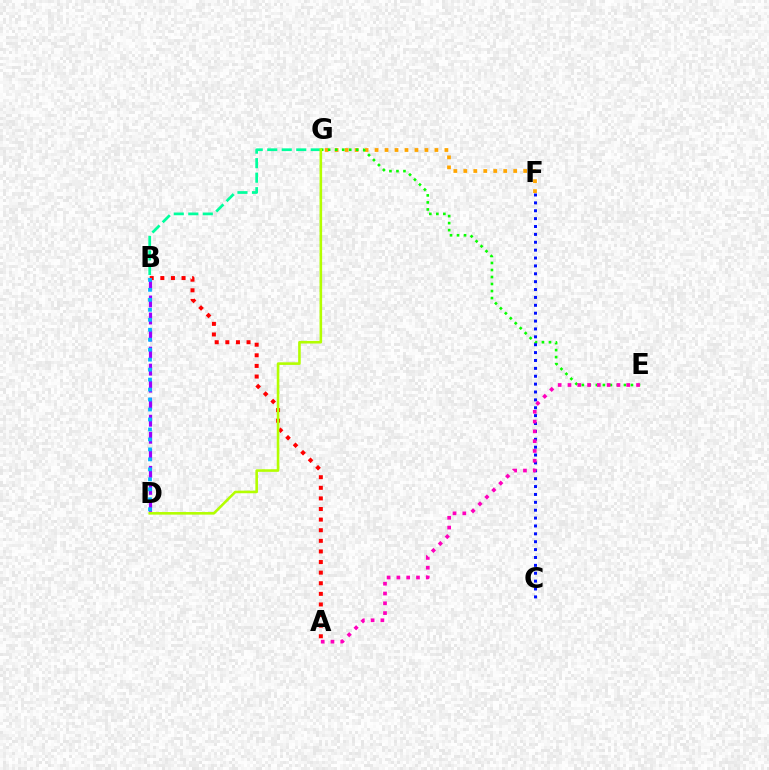{('B', 'D'): [{'color': '#9b00ff', 'line_style': 'dashed', 'thickness': 2.31}, {'color': '#00b5ff', 'line_style': 'dotted', 'thickness': 2.71}], ('F', 'G'): [{'color': '#ffa500', 'line_style': 'dotted', 'thickness': 2.71}], ('E', 'G'): [{'color': '#08ff00', 'line_style': 'dotted', 'thickness': 1.91}], ('C', 'F'): [{'color': '#0010ff', 'line_style': 'dotted', 'thickness': 2.14}], ('A', 'B'): [{'color': '#ff0000', 'line_style': 'dotted', 'thickness': 2.88}], ('B', 'G'): [{'color': '#00ff9d', 'line_style': 'dashed', 'thickness': 1.97}], ('D', 'G'): [{'color': '#b3ff00', 'line_style': 'solid', 'thickness': 1.87}], ('A', 'E'): [{'color': '#ff00bd', 'line_style': 'dotted', 'thickness': 2.66}]}